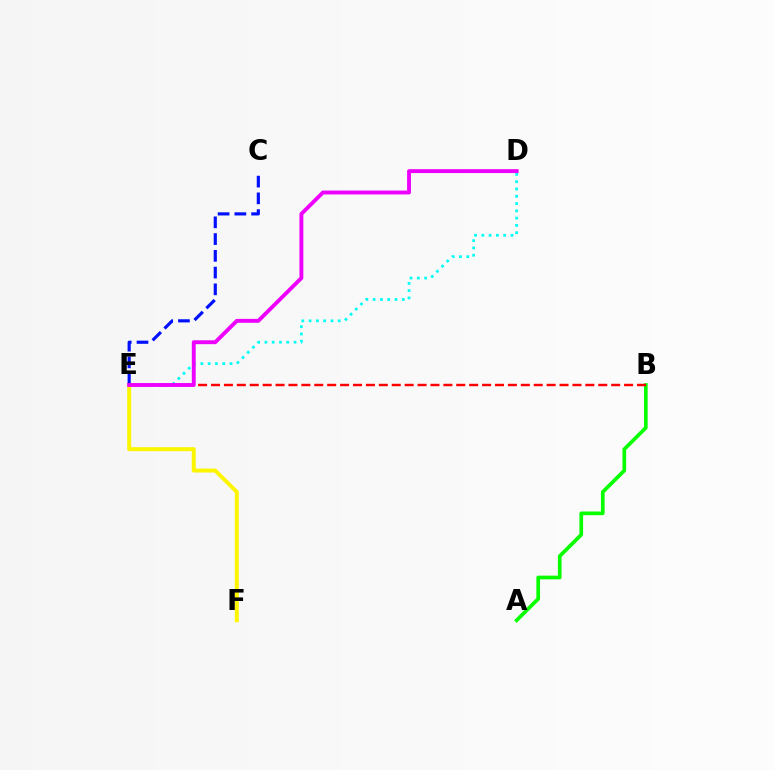{('D', 'E'): [{'color': '#00fff6', 'line_style': 'dotted', 'thickness': 1.98}, {'color': '#ee00ff', 'line_style': 'solid', 'thickness': 2.8}], ('A', 'B'): [{'color': '#08ff00', 'line_style': 'solid', 'thickness': 2.66}], ('B', 'E'): [{'color': '#ff0000', 'line_style': 'dashed', 'thickness': 1.75}], ('E', 'F'): [{'color': '#fcf500', 'line_style': 'solid', 'thickness': 2.85}], ('C', 'E'): [{'color': '#0010ff', 'line_style': 'dashed', 'thickness': 2.28}]}